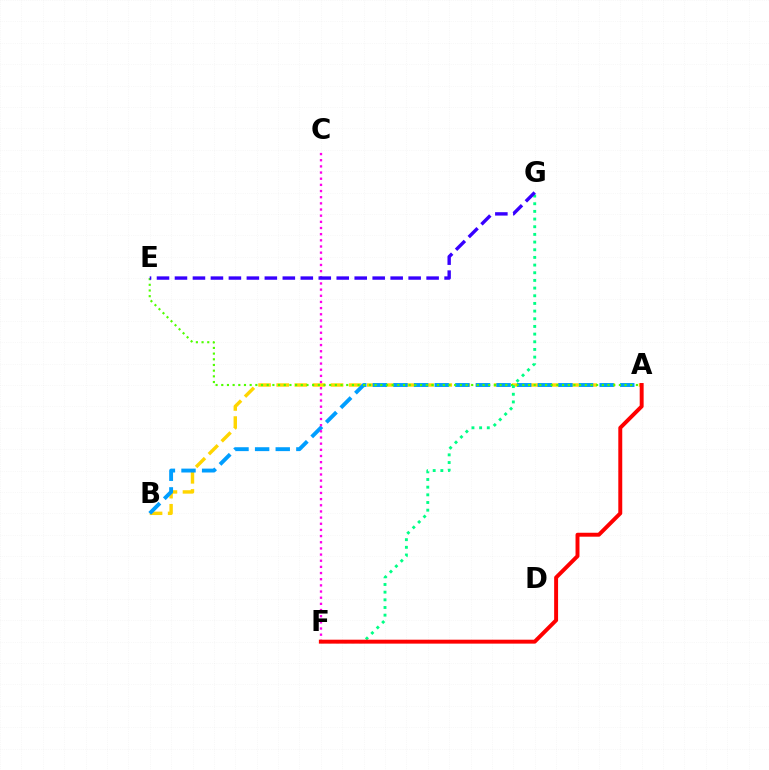{('A', 'B'): [{'color': '#ffd500', 'line_style': 'dashed', 'thickness': 2.46}, {'color': '#009eff', 'line_style': 'dashed', 'thickness': 2.8}], ('A', 'E'): [{'color': '#4fff00', 'line_style': 'dotted', 'thickness': 1.54}], ('F', 'G'): [{'color': '#00ff86', 'line_style': 'dotted', 'thickness': 2.08}], ('C', 'F'): [{'color': '#ff00ed', 'line_style': 'dotted', 'thickness': 1.67}], ('E', 'G'): [{'color': '#3700ff', 'line_style': 'dashed', 'thickness': 2.44}], ('A', 'F'): [{'color': '#ff0000', 'line_style': 'solid', 'thickness': 2.83}]}